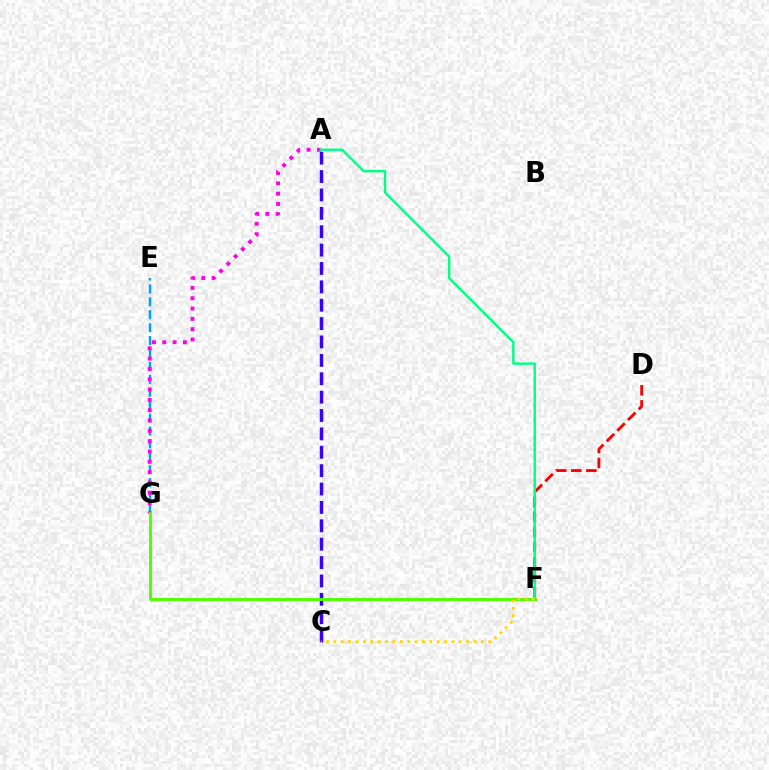{('D', 'F'): [{'color': '#ff0000', 'line_style': 'dashed', 'thickness': 2.05}], ('E', 'G'): [{'color': '#009eff', 'line_style': 'dashed', 'thickness': 1.75}], ('A', 'C'): [{'color': '#3700ff', 'line_style': 'dashed', 'thickness': 2.5}], ('A', 'G'): [{'color': '#ff00ed', 'line_style': 'dotted', 'thickness': 2.8}], ('F', 'G'): [{'color': '#4fff00', 'line_style': 'solid', 'thickness': 2.09}], ('A', 'F'): [{'color': '#00ff86', 'line_style': 'solid', 'thickness': 1.75}], ('C', 'F'): [{'color': '#ffd500', 'line_style': 'dotted', 'thickness': 2.0}]}